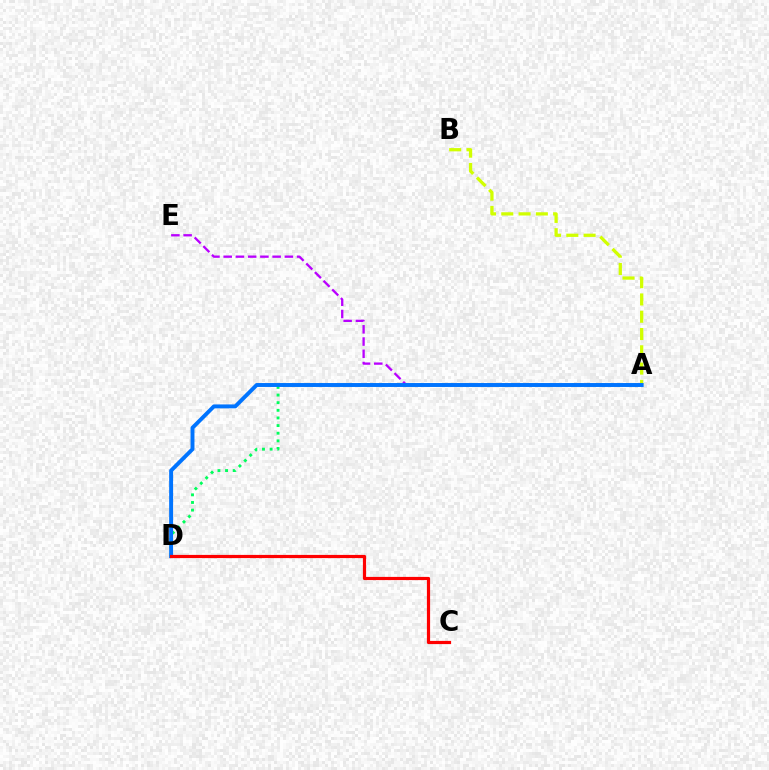{('A', 'B'): [{'color': '#d1ff00', 'line_style': 'dashed', 'thickness': 2.35}], ('A', 'E'): [{'color': '#b900ff', 'line_style': 'dashed', 'thickness': 1.66}], ('A', 'D'): [{'color': '#00ff5c', 'line_style': 'dotted', 'thickness': 2.07}, {'color': '#0074ff', 'line_style': 'solid', 'thickness': 2.82}], ('C', 'D'): [{'color': '#ff0000', 'line_style': 'solid', 'thickness': 2.3}]}